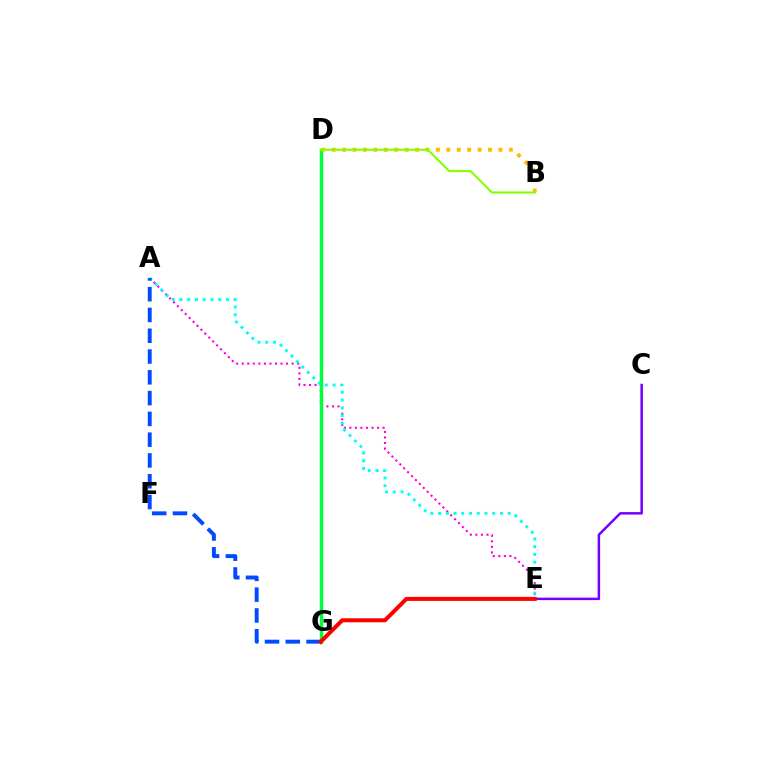{('A', 'E'): [{'color': '#ff00cf', 'line_style': 'dotted', 'thickness': 1.51}, {'color': '#00fff6', 'line_style': 'dotted', 'thickness': 2.1}], ('D', 'G'): [{'color': '#00ff39', 'line_style': 'solid', 'thickness': 2.5}], ('A', 'G'): [{'color': '#004bff', 'line_style': 'dashed', 'thickness': 2.82}], ('C', 'E'): [{'color': '#7200ff', 'line_style': 'solid', 'thickness': 1.79}], ('E', 'G'): [{'color': '#ff0000', 'line_style': 'solid', 'thickness': 2.9}], ('B', 'D'): [{'color': '#ffbd00', 'line_style': 'dotted', 'thickness': 2.83}, {'color': '#84ff00', 'line_style': 'solid', 'thickness': 1.53}]}